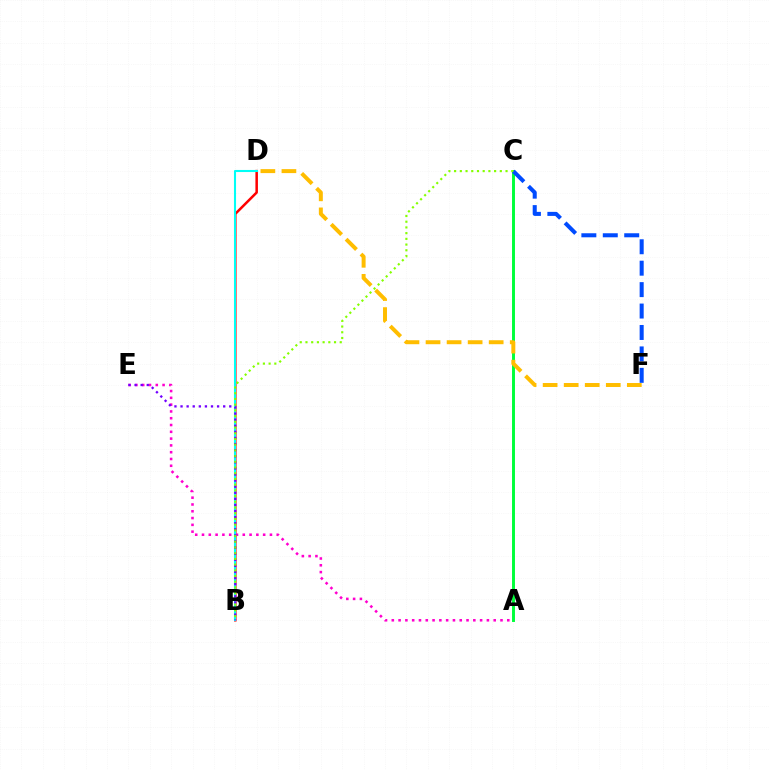{('B', 'D'): [{'color': '#ff0000', 'line_style': 'solid', 'thickness': 1.81}, {'color': '#00fff6', 'line_style': 'solid', 'thickness': 1.5}], ('A', 'E'): [{'color': '#ff00cf', 'line_style': 'dotted', 'thickness': 1.85}], ('A', 'C'): [{'color': '#00ff39', 'line_style': 'solid', 'thickness': 2.11}], ('C', 'F'): [{'color': '#004bff', 'line_style': 'dashed', 'thickness': 2.91}], ('B', 'E'): [{'color': '#7200ff', 'line_style': 'dotted', 'thickness': 1.66}], ('D', 'F'): [{'color': '#ffbd00', 'line_style': 'dashed', 'thickness': 2.86}], ('B', 'C'): [{'color': '#84ff00', 'line_style': 'dotted', 'thickness': 1.55}]}